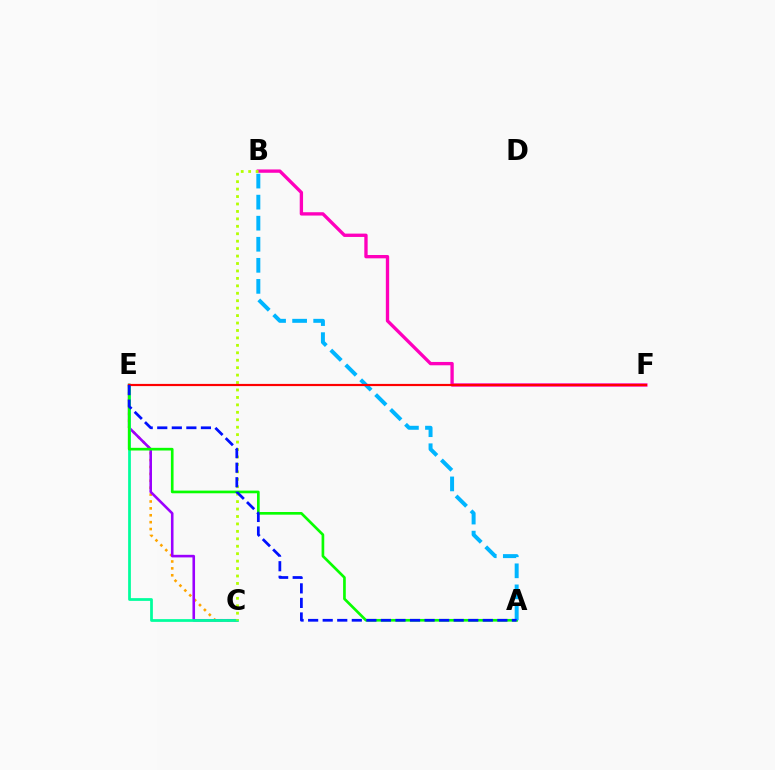{('C', 'E'): [{'color': '#ffa500', 'line_style': 'dotted', 'thickness': 1.87}, {'color': '#9b00ff', 'line_style': 'solid', 'thickness': 1.86}, {'color': '#00ff9d', 'line_style': 'solid', 'thickness': 1.98}], ('B', 'F'): [{'color': '#ff00bd', 'line_style': 'solid', 'thickness': 2.4}], ('B', 'C'): [{'color': '#b3ff00', 'line_style': 'dotted', 'thickness': 2.02}], ('A', 'E'): [{'color': '#08ff00', 'line_style': 'solid', 'thickness': 1.93}, {'color': '#0010ff', 'line_style': 'dashed', 'thickness': 1.98}], ('A', 'B'): [{'color': '#00b5ff', 'line_style': 'dashed', 'thickness': 2.86}], ('E', 'F'): [{'color': '#ff0000', 'line_style': 'solid', 'thickness': 1.58}]}